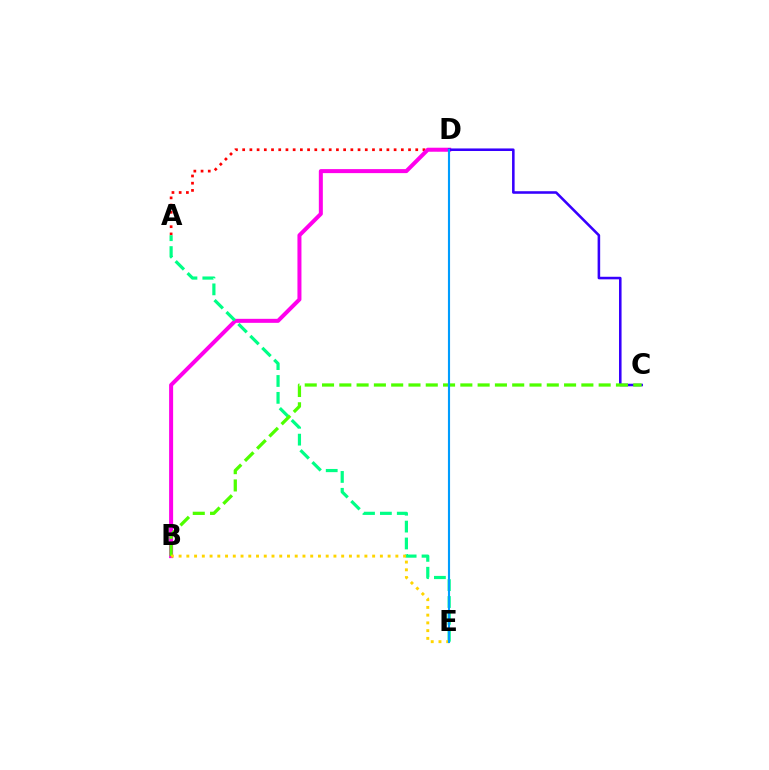{('A', 'D'): [{'color': '#ff0000', 'line_style': 'dotted', 'thickness': 1.96}], ('B', 'D'): [{'color': '#ff00ed', 'line_style': 'solid', 'thickness': 2.89}], ('C', 'D'): [{'color': '#3700ff', 'line_style': 'solid', 'thickness': 1.85}], ('A', 'E'): [{'color': '#00ff86', 'line_style': 'dashed', 'thickness': 2.29}], ('B', 'C'): [{'color': '#4fff00', 'line_style': 'dashed', 'thickness': 2.35}], ('B', 'E'): [{'color': '#ffd500', 'line_style': 'dotted', 'thickness': 2.1}], ('D', 'E'): [{'color': '#009eff', 'line_style': 'solid', 'thickness': 1.53}]}